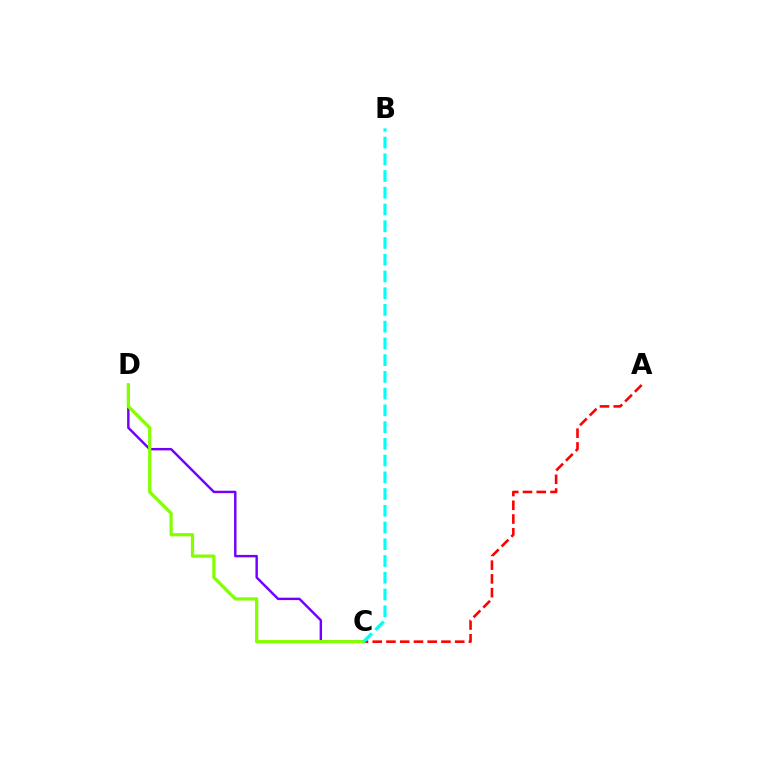{('A', 'C'): [{'color': '#ff0000', 'line_style': 'dashed', 'thickness': 1.87}], ('C', 'D'): [{'color': '#7200ff', 'line_style': 'solid', 'thickness': 1.75}, {'color': '#84ff00', 'line_style': 'solid', 'thickness': 2.33}], ('B', 'C'): [{'color': '#00fff6', 'line_style': 'dashed', 'thickness': 2.27}]}